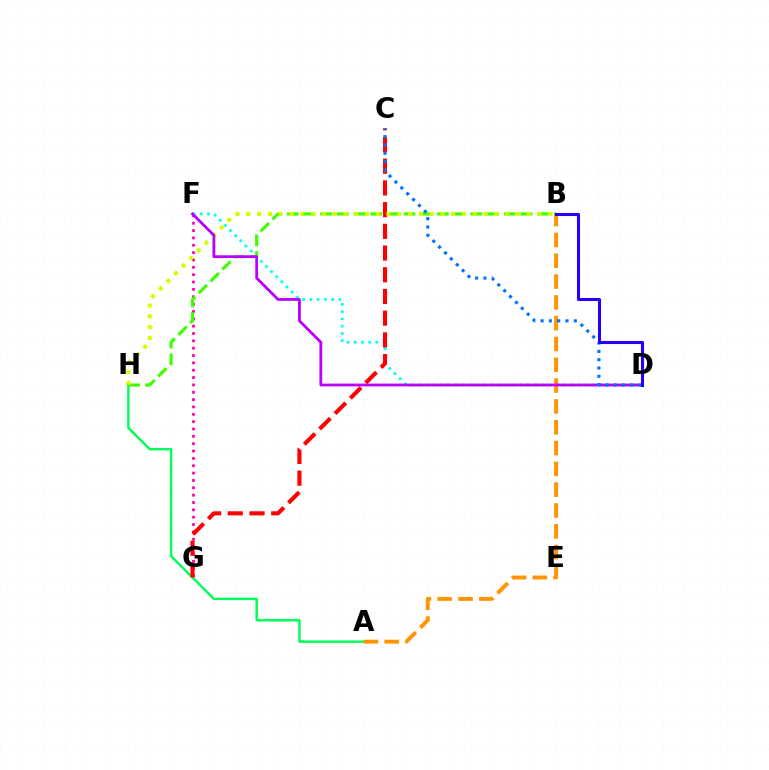{('F', 'G'): [{'color': '#ff00ac', 'line_style': 'dotted', 'thickness': 2.0}], ('A', 'H'): [{'color': '#00ff5c', 'line_style': 'solid', 'thickness': 1.77}], ('D', 'F'): [{'color': '#00fff6', 'line_style': 'dotted', 'thickness': 1.97}, {'color': '#b900ff', 'line_style': 'solid', 'thickness': 2.02}], ('B', 'H'): [{'color': '#3dff00', 'line_style': 'dashed', 'thickness': 2.27}, {'color': '#d1ff00', 'line_style': 'dotted', 'thickness': 2.93}], ('C', 'G'): [{'color': '#ff0000', 'line_style': 'dashed', 'thickness': 2.95}], ('A', 'B'): [{'color': '#ff9400', 'line_style': 'dashed', 'thickness': 2.83}], ('C', 'D'): [{'color': '#0074ff', 'line_style': 'dotted', 'thickness': 2.26}], ('B', 'D'): [{'color': '#2500ff', 'line_style': 'solid', 'thickness': 2.2}]}